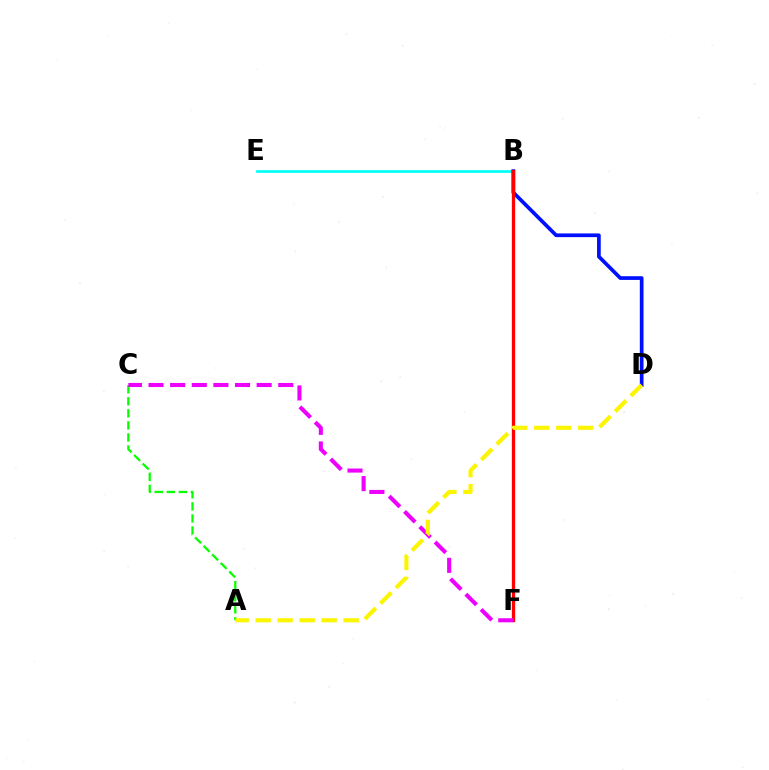{('A', 'C'): [{'color': '#08ff00', 'line_style': 'dashed', 'thickness': 1.64}], ('B', 'E'): [{'color': '#00fff6', 'line_style': 'solid', 'thickness': 1.94}], ('B', 'D'): [{'color': '#0010ff', 'line_style': 'solid', 'thickness': 2.67}], ('B', 'F'): [{'color': '#ff0000', 'line_style': 'solid', 'thickness': 2.36}], ('C', 'F'): [{'color': '#ee00ff', 'line_style': 'dashed', 'thickness': 2.94}], ('A', 'D'): [{'color': '#fcf500', 'line_style': 'dashed', 'thickness': 2.99}]}